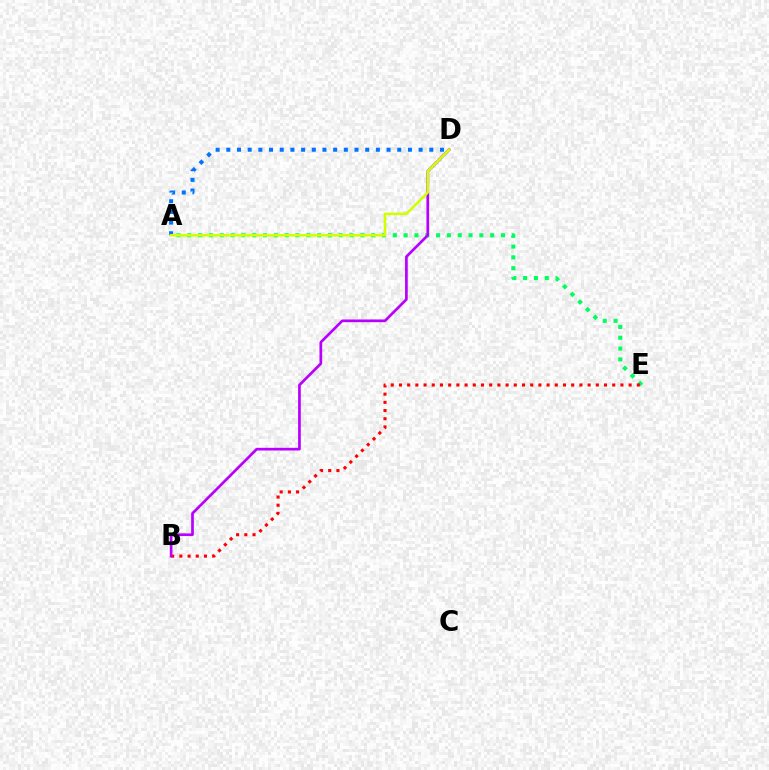{('A', 'E'): [{'color': '#00ff5c', 'line_style': 'dotted', 'thickness': 2.94}], ('B', 'E'): [{'color': '#ff0000', 'line_style': 'dotted', 'thickness': 2.23}], ('B', 'D'): [{'color': '#b900ff', 'line_style': 'solid', 'thickness': 1.94}], ('A', 'D'): [{'color': '#0074ff', 'line_style': 'dotted', 'thickness': 2.9}, {'color': '#d1ff00', 'line_style': 'solid', 'thickness': 1.84}]}